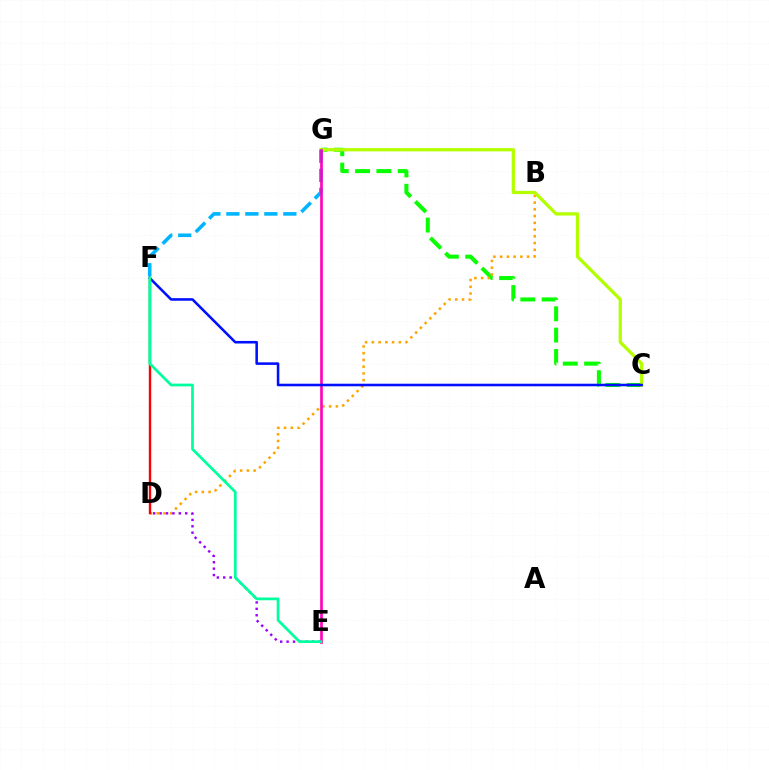{('C', 'G'): [{'color': '#08ff00', 'line_style': 'dashed', 'thickness': 2.9}, {'color': '#b3ff00', 'line_style': 'solid', 'thickness': 2.35}], ('B', 'D'): [{'color': '#ffa500', 'line_style': 'dotted', 'thickness': 1.83}], ('D', 'E'): [{'color': '#9b00ff', 'line_style': 'dotted', 'thickness': 1.74}], ('F', 'G'): [{'color': '#00b5ff', 'line_style': 'dashed', 'thickness': 2.58}], ('E', 'G'): [{'color': '#ff00bd', 'line_style': 'solid', 'thickness': 1.9}], ('C', 'F'): [{'color': '#0010ff', 'line_style': 'solid', 'thickness': 1.85}], ('D', 'F'): [{'color': '#ff0000', 'line_style': 'solid', 'thickness': 1.71}], ('E', 'F'): [{'color': '#00ff9d', 'line_style': 'solid', 'thickness': 1.96}]}